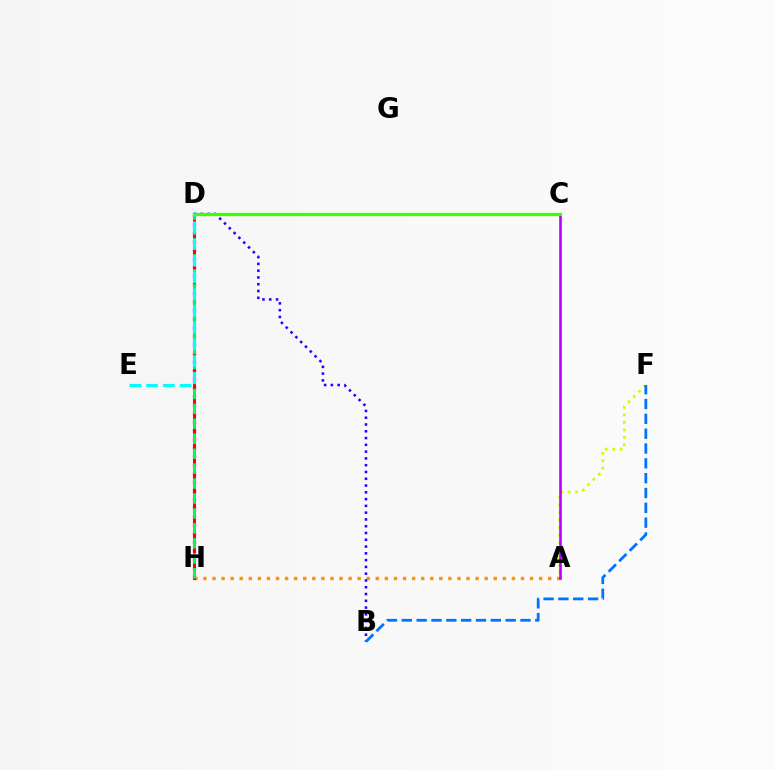{('D', 'H'): [{'color': '#ff00ac', 'line_style': 'dotted', 'thickness': 2.33}, {'color': '#ff0000', 'line_style': 'solid', 'thickness': 2.2}, {'color': '#00ff5c', 'line_style': 'dashed', 'thickness': 2.03}], ('A', 'F'): [{'color': '#d1ff00', 'line_style': 'dotted', 'thickness': 2.03}], ('A', 'H'): [{'color': '#ff9400', 'line_style': 'dotted', 'thickness': 2.47}], ('B', 'D'): [{'color': '#2500ff', 'line_style': 'dotted', 'thickness': 1.84}], ('A', 'C'): [{'color': '#b900ff', 'line_style': 'solid', 'thickness': 1.88}], ('C', 'D'): [{'color': '#3dff00', 'line_style': 'solid', 'thickness': 2.34}], ('D', 'E'): [{'color': '#00fff6', 'line_style': 'dashed', 'thickness': 2.27}], ('B', 'F'): [{'color': '#0074ff', 'line_style': 'dashed', 'thickness': 2.01}]}